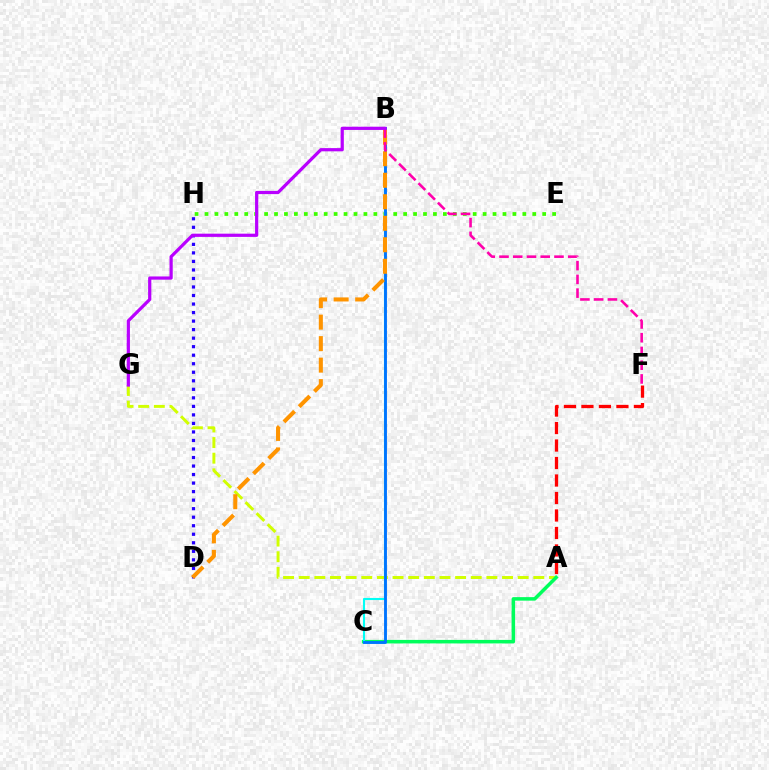{('A', 'G'): [{'color': '#d1ff00', 'line_style': 'dashed', 'thickness': 2.12}], ('D', 'H'): [{'color': '#2500ff', 'line_style': 'dotted', 'thickness': 2.32}], ('E', 'H'): [{'color': '#3dff00', 'line_style': 'dotted', 'thickness': 2.7}], ('A', 'C'): [{'color': '#00ff5c', 'line_style': 'solid', 'thickness': 2.53}], ('B', 'C'): [{'color': '#00fff6', 'line_style': 'solid', 'thickness': 1.52}, {'color': '#0074ff', 'line_style': 'solid', 'thickness': 2.07}], ('A', 'F'): [{'color': '#ff0000', 'line_style': 'dashed', 'thickness': 2.38}], ('B', 'D'): [{'color': '#ff9400', 'line_style': 'dashed', 'thickness': 2.92}], ('B', 'F'): [{'color': '#ff00ac', 'line_style': 'dashed', 'thickness': 1.87}], ('B', 'G'): [{'color': '#b900ff', 'line_style': 'solid', 'thickness': 2.31}]}